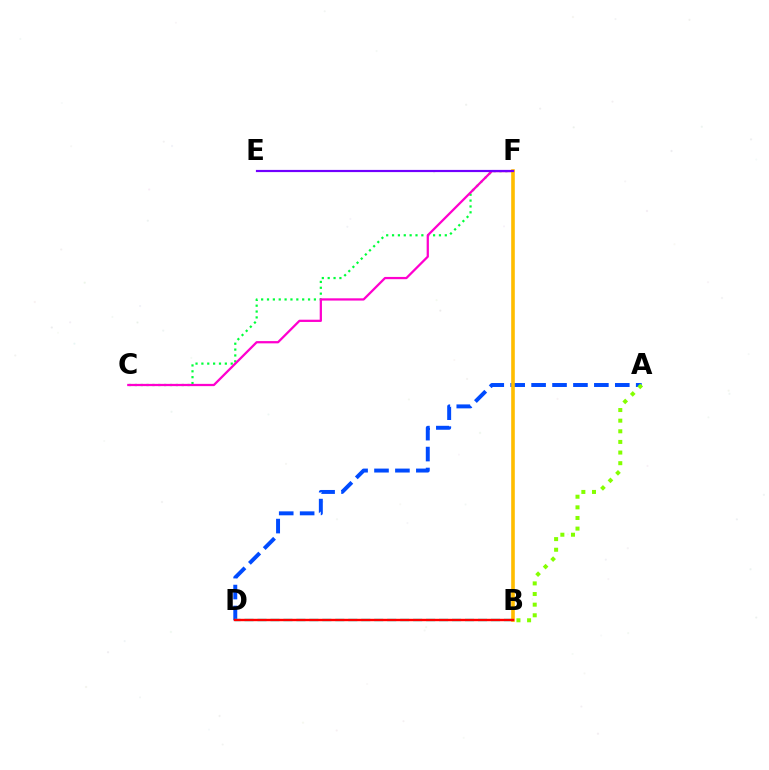{('A', 'D'): [{'color': '#004bff', 'line_style': 'dashed', 'thickness': 2.84}], ('C', 'F'): [{'color': '#00ff39', 'line_style': 'dotted', 'thickness': 1.59}, {'color': '#ff00cf', 'line_style': 'solid', 'thickness': 1.62}], ('A', 'B'): [{'color': '#84ff00', 'line_style': 'dotted', 'thickness': 2.89}], ('B', 'D'): [{'color': '#00fff6', 'line_style': 'dashed', 'thickness': 1.76}, {'color': '#ff0000', 'line_style': 'solid', 'thickness': 1.72}], ('B', 'F'): [{'color': '#ffbd00', 'line_style': 'solid', 'thickness': 2.6}], ('E', 'F'): [{'color': '#7200ff', 'line_style': 'solid', 'thickness': 1.57}]}